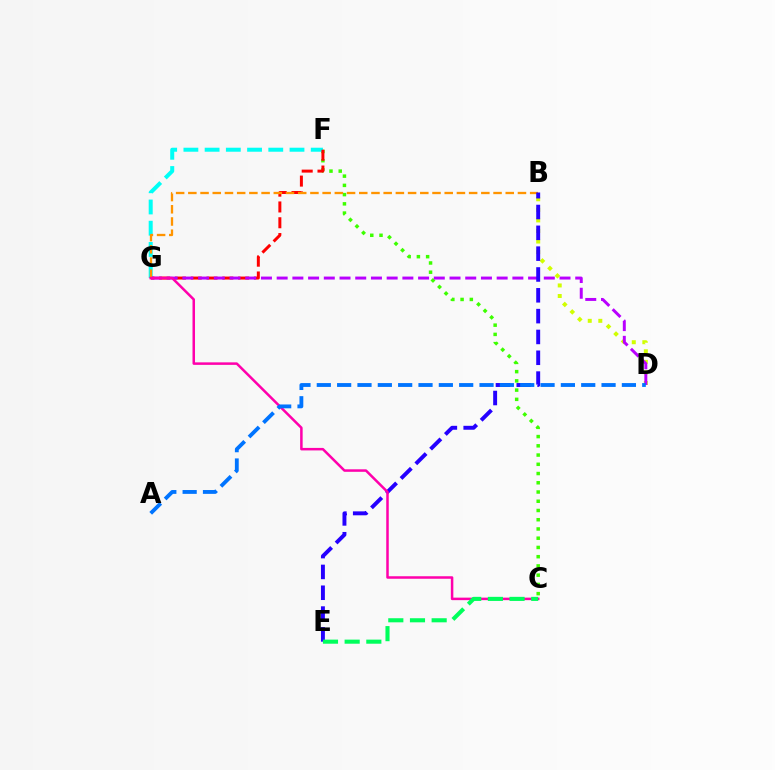{('C', 'F'): [{'color': '#3dff00', 'line_style': 'dotted', 'thickness': 2.51}], ('F', 'G'): [{'color': '#00fff6', 'line_style': 'dashed', 'thickness': 2.88}, {'color': '#ff0000', 'line_style': 'dashed', 'thickness': 2.15}], ('B', 'D'): [{'color': '#d1ff00', 'line_style': 'dotted', 'thickness': 2.87}], ('D', 'G'): [{'color': '#b900ff', 'line_style': 'dashed', 'thickness': 2.13}], ('B', 'G'): [{'color': '#ff9400', 'line_style': 'dashed', 'thickness': 1.66}], ('B', 'E'): [{'color': '#2500ff', 'line_style': 'dashed', 'thickness': 2.83}], ('C', 'G'): [{'color': '#ff00ac', 'line_style': 'solid', 'thickness': 1.81}], ('C', 'E'): [{'color': '#00ff5c', 'line_style': 'dashed', 'thickness': 2.94}], ('A', 'D'): [{'color': '#0074ff', 'line_style': 'dashed', 'thickness': 2.76}]}